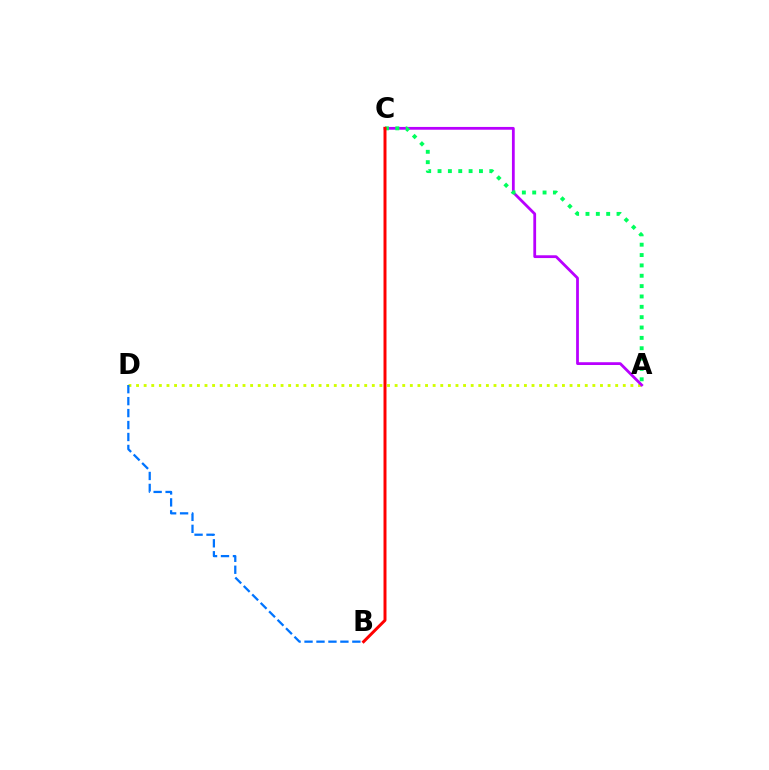{('A', 'D'): [{'color': '#d1ff00', 'line_style': 'dotted', 'thickness': 2.07}], ('A', 'C'): [{'color': '#b900ff', 'line_style': 'solid', 'thickness': 2.0}, {'color': '#00ff5c', 'line_style': 'dotted', 'thickness': 2.81}], ('B', 'C'): [{'color': '#ff0000', 'line_style': 'solid', 'thickness': 2.14}], ('B', 'D'): [{'color': '#0074ff', 'line_style': 'dashed', 'thickness': 1.62}]}